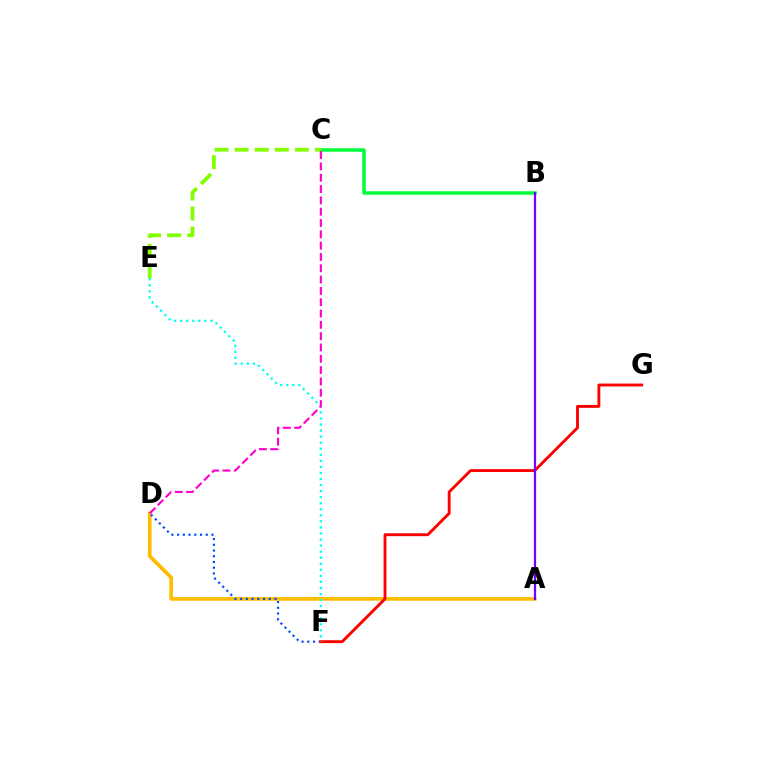{('A', 'D'): [{'color': '#ffbd00', 'line_style': 'solid', 'thickness': 2.67}], ('D', 'F'): [{'color': '#004bff', 'line_style': 'dotted', 'thickness': 1.56}], ('B', 'C'): [{'color': '#00ff39', 'line_style': 'solid', 'thickness': 2.52}], ('C', 'E'): [{'color': '#84ff00', 'line_style': 'dashed', 'thickness': 2.73}], ('F', 'G'): [{'color': '#ff0000', 'line_style': 'solid', 'thickness': 2.07}], ('E', 'F'): [{'color': '#00fff6', 'line_style': 'dotted', 'thickness': 1.64}], ('C', 'D'): [{'color': '#ff00cf', 'line_style': 'dashed', 'thickness': 1.54}], ('A', 'B'): [{'color': '#7200ff', 'line_style': 'solid', 'thickness': 1.61}]}